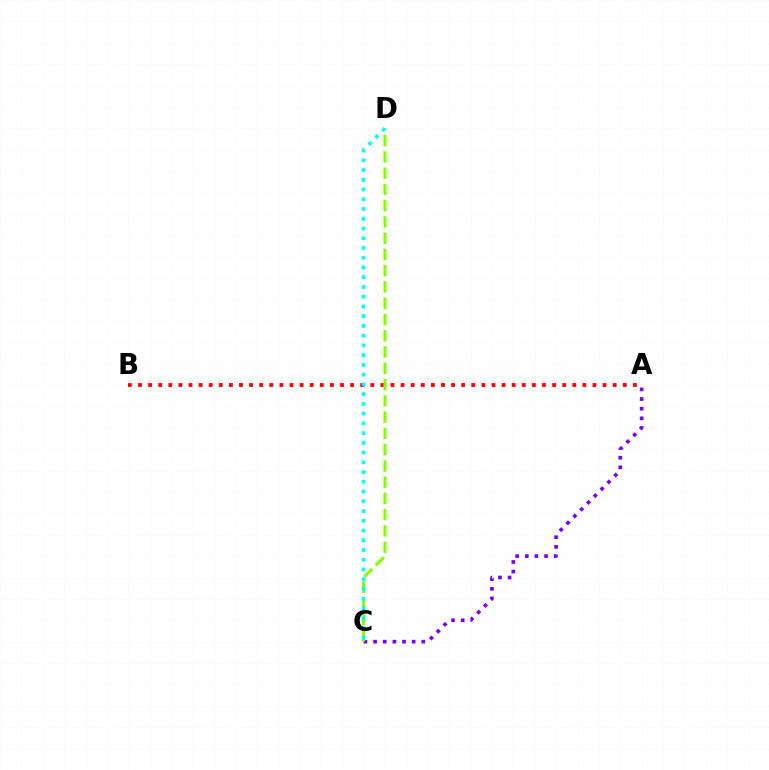{('A', 'B'): [{'color': '#ff0000', 'line_style': 'dotted', 'thickness': 2.74}], ('A', 'C'): [{'color': '#7200ff', 'line_style': 'dotted', 'thickness': 2.62}], ('C', 'D'): [{'color': '#84ff00', 'line_style': 'dashed', 'thickness': 2.21}, {'color': '#00fff6', 'line_style': 'dotted', 'thickness': 2.65}]}